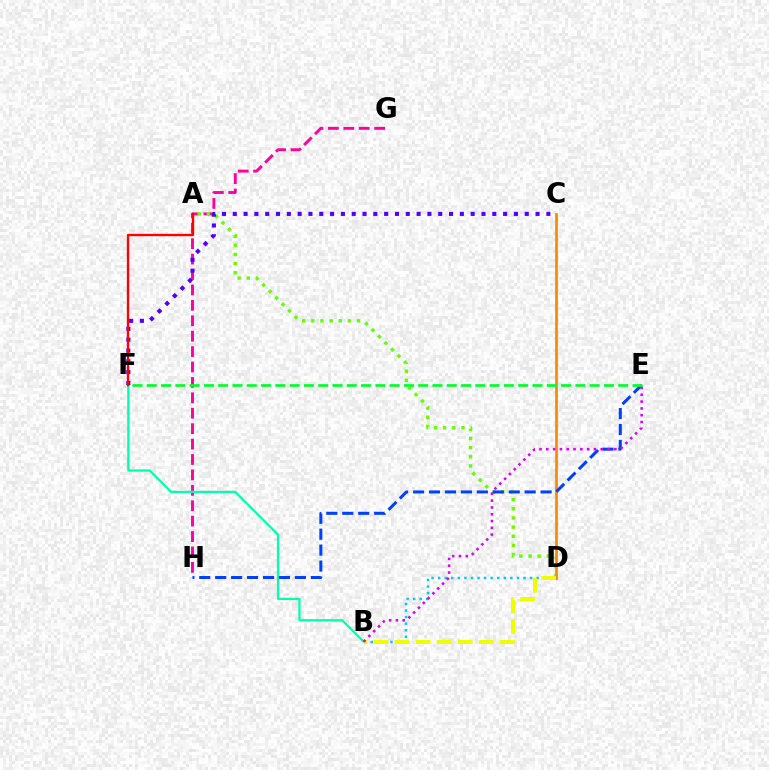{('G', 'H'): [{'color': '#ff00a0', 'line_style': 'dashed', 'thickness': 2.09}], ('A', 'D'): [{'color': '#66ff00', 'line_style': 'dotted', 'thickness': 2.48}], ('B', 'F'): [{'color': '#00ffaf', 'line_style': 'solid', 'thickness': 1.64}], ('C', 'D'): [{'color': '#ff8800', 'line_style': 'solid', 'thickness': 1.95}], ('C', 'F'): [{'color': '#4f00ff', 'line_style': 'dotted', 'thickness': 2.94}], ('E', 'H'): [{'color': '#003fff', 'line_style': 'dashed', 'thickness': 2.17}], ('B', 'D'): [{'color': '#00c7ff', 'line_style': 'dotted', 'thickness': 1.78}, {'color': '#eeff00', 'line_style': 'dashed', 'thickness': 2.86}], ('A', 'F'): [{'color': '#ff0000', 'line_style': 'solid', 'thickness': 1.68}], ('B', 'E'): [{'color': '#d600ff', 'line_style': 'dotted', 'thickness': 1.85}], ('E', 'F'): [{'color': '#00ff27', 'line_style': 'dashed', 'thickness': 1.94}]}